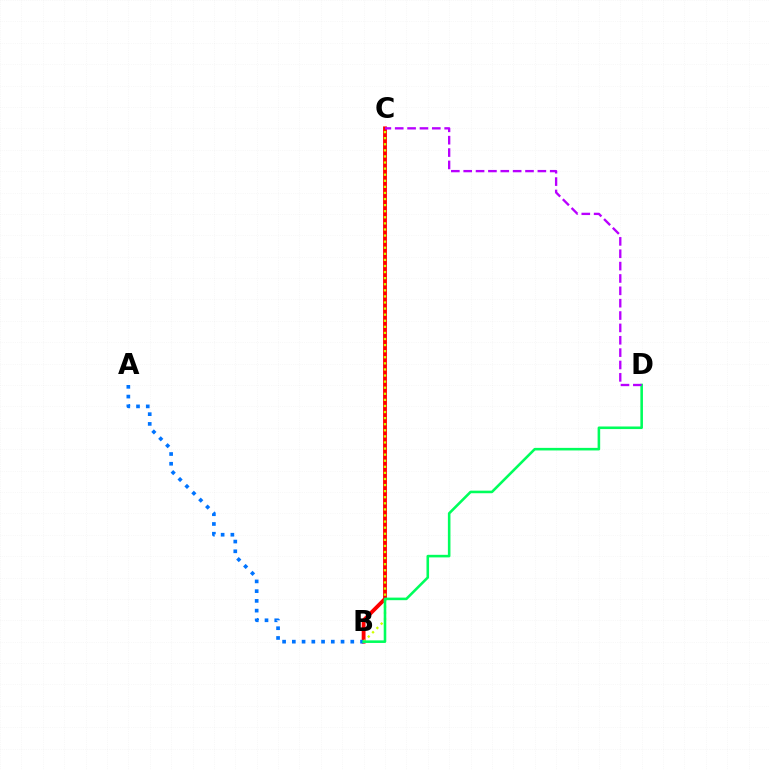{('B', 'C'): [{'color': '#ff0000', 'line_style': 'solid', 'thickness': 2.77}, {'color': '#d1ff00', 'line_style': 'dotted', 'thickness': 1.65}], ('A', 'B'): [{'color': '#0074ff', 'line_style': 'dotted', 'thickness': 2.65}], ('B', 'D'): [{'color': '#00ff5c', 'line_style': 'solid', 'thickness': 1.85}], ('C', 'D'): [{'color': '#b900ff', 'line_style': 'dashed', 'thickness': 1.68}]}